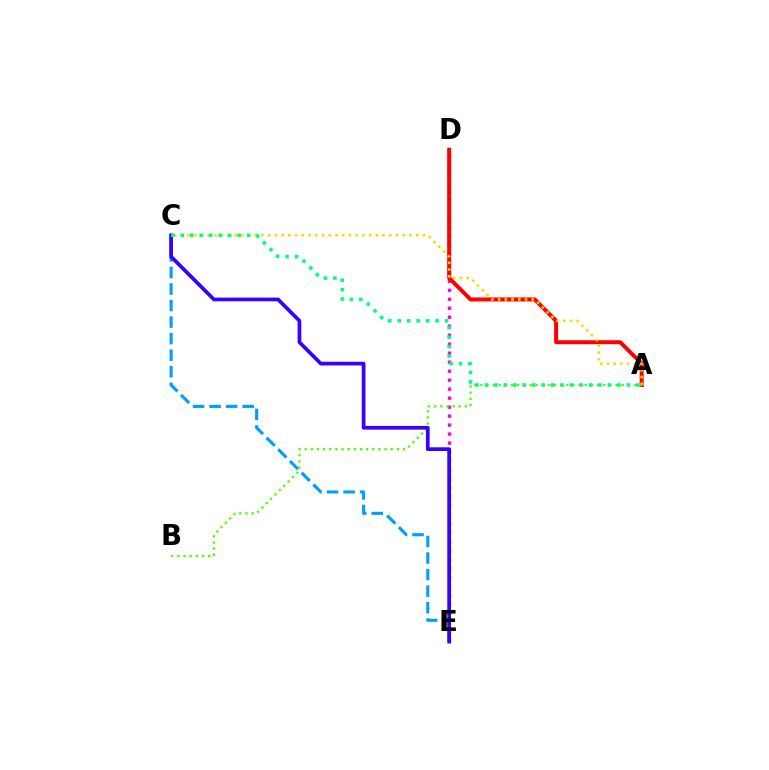{('C', 'E'): [{'color': '#009eff', 'line_style': 'dashed', 'thickness': 2.25}, {'color': '#3700ff', 'line_style': 'solid', 'thickness': 2.68}], ('D', 'E'): [{'color': '#ff00ed', 'line_style': 'dotted', 'thickness': 2.44}], ('A', 'D'): [{'color': '#ff0000', 'line_style': 'solid', 'thickness': 2.87}], ('A', 'C'): [{'color': '#ffd500', 'line_style': 'dotted', 'thickness': 1.83}, {'color': '#00ff86', 'line_style': 'dotted', 'thickness': 2.57}], ('A', 'B'): [{'color': '#4fff00', 'line_style': 'dotted', 'thickness': 1.67}]}